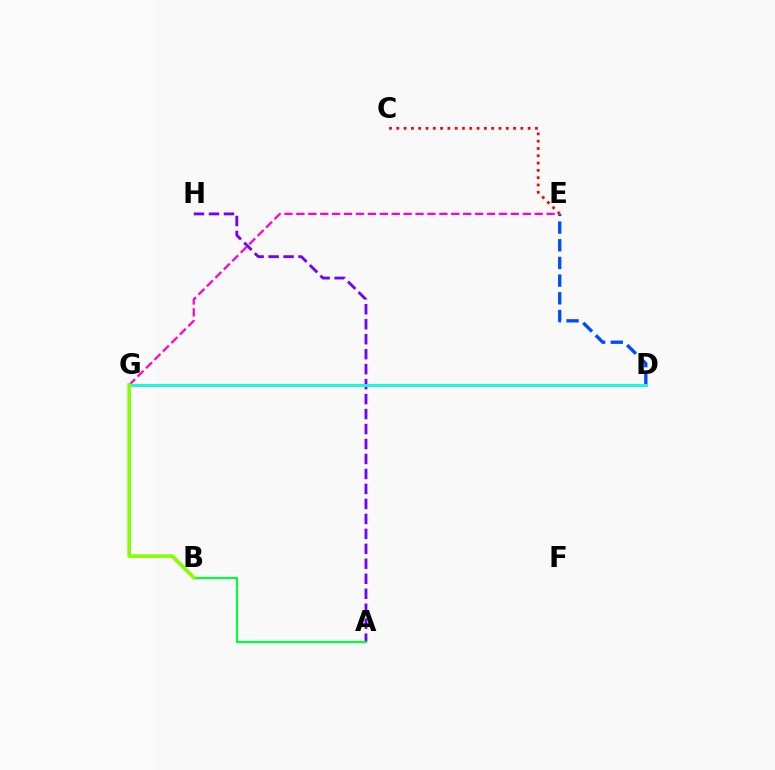{('D', 'E'): [{'color': '#004bff', 'line_style': 'dashed', 'thickness': 2.4}], ('C', 'E'): [{'color': '#ff0000', 'line_style': 'dotted', 'thickness': 1.98}], ('A', 'H'): [{'color': '#7200ff', 'line_style': 'dashed', 'thickness': 2.03}], ('E', 'G'): [{'color': '#ff00cf', 'line_style': 'dashed', 'thickness': 1.62}], ('D', 'G'): [{'color': '#ffbd00', 'line_style': 'solid', 'thickness': 2.03}, {'color': '#00fff6', 'line_style': 'solid', 'thickness': 1.89}], ('A', 'B'): [{'color': '#00ff39', 'line_style': 'solid', 'thickness': 1.58}], ('B', 'G'): [{'color': '#84ff00', 'line_style': 'solid', 'thickness': 2.6}]}